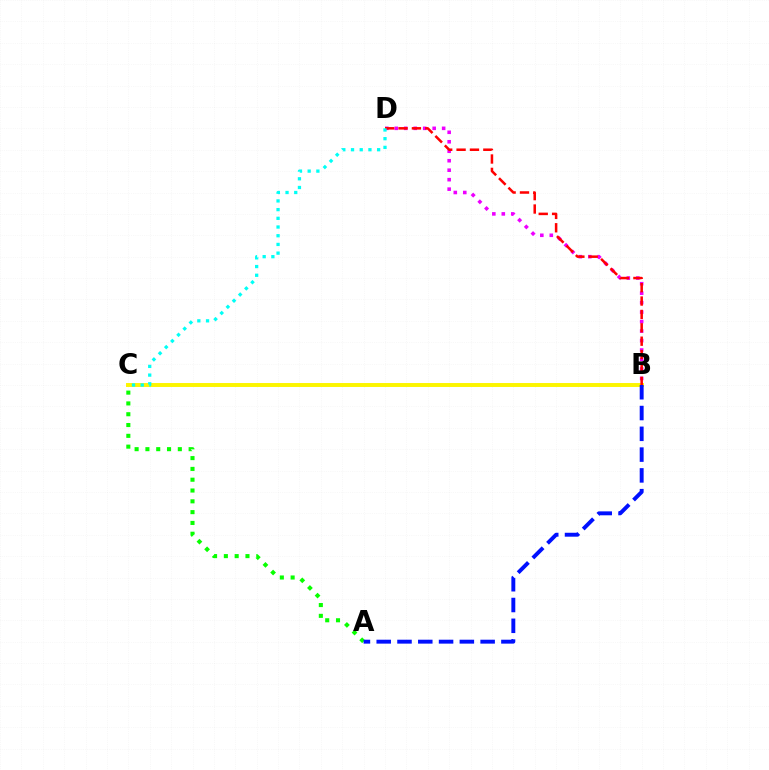{('B', 'C'): [{'color': '#fcf500', 'line_style': 'solid', 'thickness': 2.83}], ('A', 'C'): [{'color': '#08ff00', 'line_style': 'dotted', 'thickness': 2.94}], ('B', 'D'): [{'color': '#ee00ff', 'line_style': 'dotted', 'thickness': 2.57}, {'color': '#ff0000', 'line_style': 'dashed', 'thickness': 1.82}], ('A', 'B'): [{'color': '#0010ff', 'line_style': 'dashed', 'thickness': 2.82}], ('C', 'D'): [{'color': '#00fff6', 'line_style': 'dotted', 'thickness': 2.36}]}